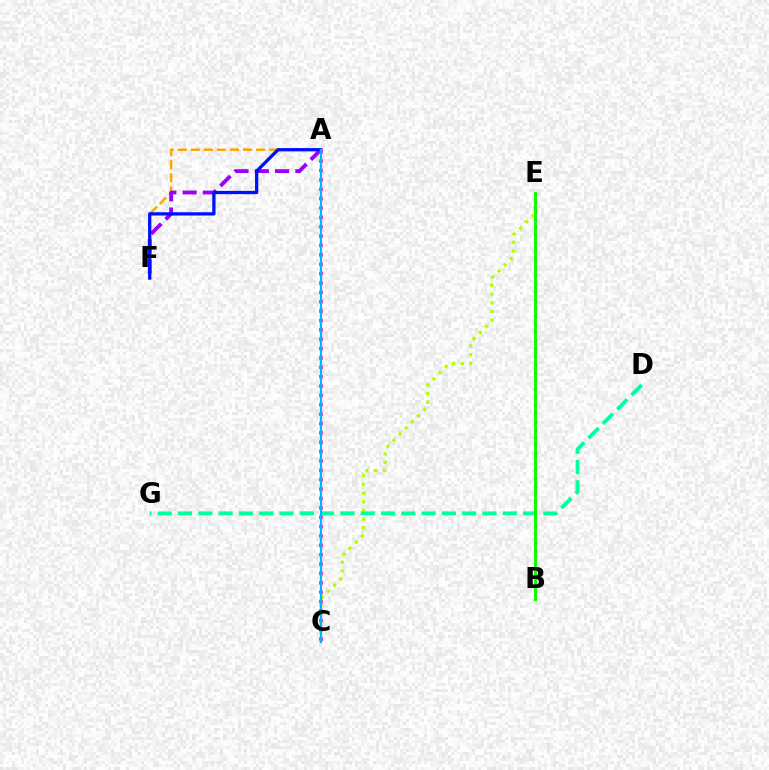{('A', 'F'): [{'color': '#ffa500', 'line_style': 'dashed', 'thickness': 1.78}, {'color': '#9b00ff', 'line_style': 'dashed', 'thickness': 2.75}, {'color': '#0010ff', 'line_style': 'solid', 'thickness': 2.36}], ('B', 'E'): [{'color': '#ff0000', 'line_style': 'dotted', 'thickness': 2.2}, {'color': '#08ff00', 'line_style': 'solid', 'thickness': 2.08}], ('C', 'E'): [{'color': '#b3ff00', 'line_style': 'dotted', 'thickness': 2.35}], ('D', 'G'): [{'color': '#00ff9d', 'line_style': 'dashed', 'thickness': 2.76}], ('A', 'C'): [{'color': '#ff00bd', 'line_style': 'dotted', 'thickness': 2.55}, {'color': '#00b5ff', 'line_style': 'solid', 'thickness': 1.56}]}